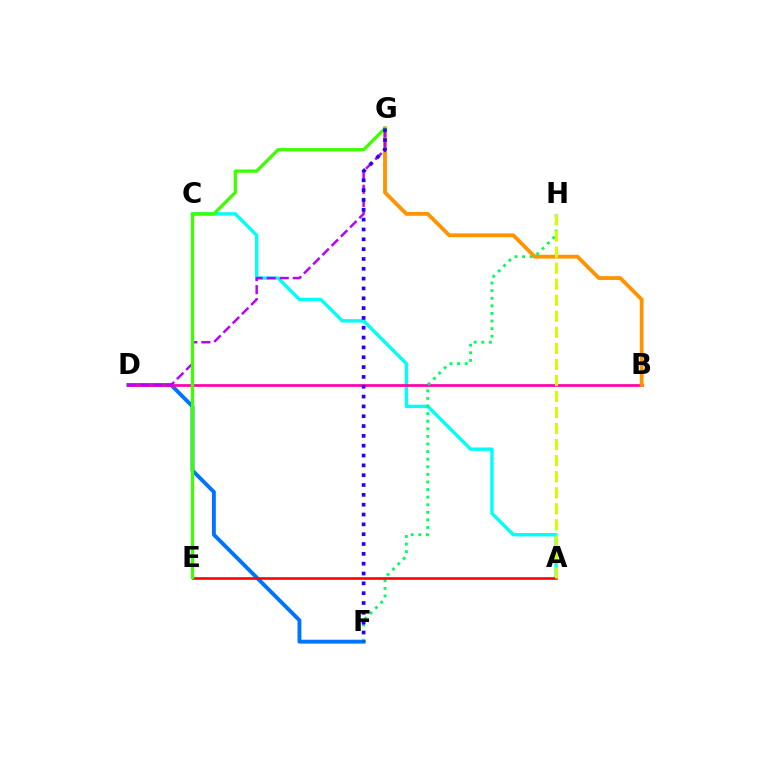{('A', 'C'): [{'color': '#00fff6', 'line_style': 'solid', 'thickness': 2.43}], ('D', 'F'): [{'color': '#0074ff', 'line_style': 'solid', 'thickness': 2.79}], ('B', 'D'): [{'color': '#ff00ac', 'line_style': 'solid', 'thickness': 1.95}], ('B', 'G'): [{'color': '#ff9400', 'line_style': 'solid', 'thickness': 2.76}], ('F', 'H'): [{'color': '#00ff5c', 'line_style': 'dotted', 'thickness': 2.06}], ('D', 'G'): [{'color': '#b900ff', 'line_style': 'dashed', 'thickness': 1.77}], ('A', 'E'): [{'color': '#ff0000', 'line_style': 'solid', 'thickness': 1.87}], ('E', 'G'): [{'color': '#3dff00', 'line_style': 'solid', 'thickness': 2.37}], ('F', 'G'): [{'color': '#2500ff', 'line_style': 'dotted', 'thickness': 2.67}], ('A', 'H'): [{'color': '#d1ff00', 'line_style': 'dashed', 'thickness': 2.18}]}